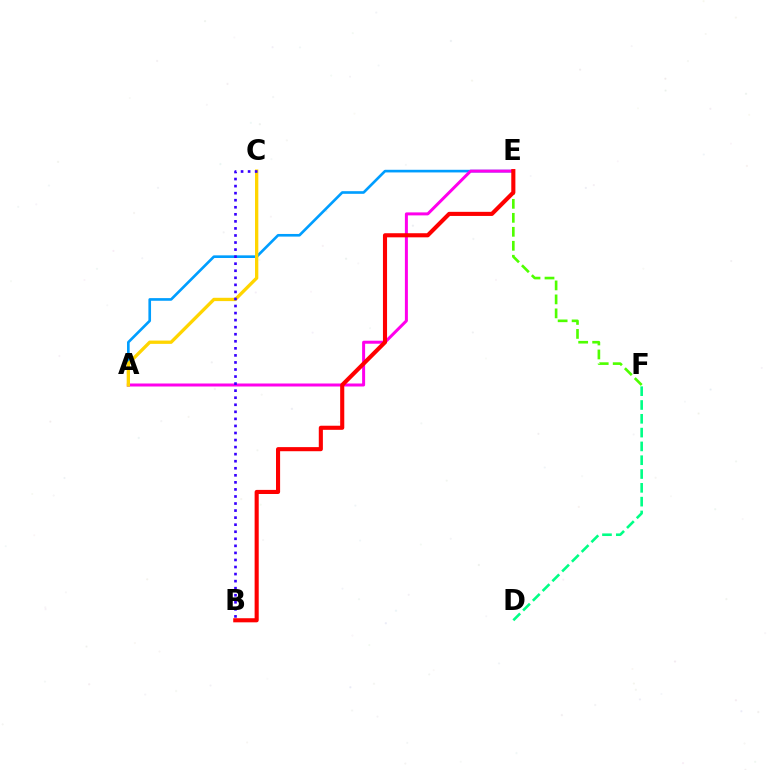{('A', 'E'): [{'color': '#009eff', 'line_style': 'solid', 'thickness': 1.9}, {'color': '#ff00ed', 'line_style': 'solid', 'thickness': 2.16}], ('D', 'F'): [{'color': '#00ff86', 'line_style': 'dashed', 'thickness': 1.88}], ('E', 'F'): [{'color': '#4fff00', 'line_style': 'dashed', 'thickness': 1.9}], ('A', 'C'): [{'color': '#ffd500', 'line_style': 'solid', 'thickness': 2.38}], ('B', 'E'): [{'color': '#ff0000', 'line_style': 'solid', 'thickness': 2.95}], ('B', 'C'): [{'color': '#3700ff', 'line_style': 'dotted', 'thickness': 1.92}]}